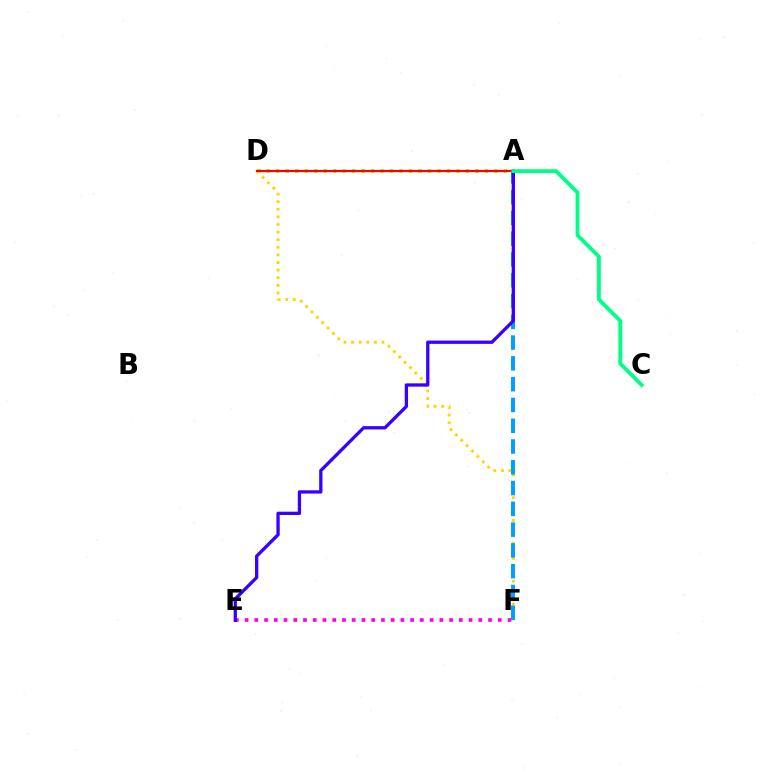{('A', 'D'): [{'color': '#4fff00', 'line_style': 'dotted', 'thickness': 2.58}, {'color': '#ff0000', 'line_style': 'solid', 'thickness': 1.58}], ('D', 'F'): [{'color': '#ffd500', 'line_style': 'dotted', 'thickness': 2.07}], ('A', 'F'): [{'color': '#009eff', 'line_style': 'dashed', 'thickness': 2.82}], ('E', 'F'): [{'color': '#ff00ed', 'line_style': 'dotted', 'thickness': 2.65}], ('A', 'E'): [{'color': '#3700ff', 'line_style': 'solid', 'thickness': 2.37}], ('A', 'C'): [{'color': '#00ff86', 'line_style': 'solid', 'thickness': 2.76}]}